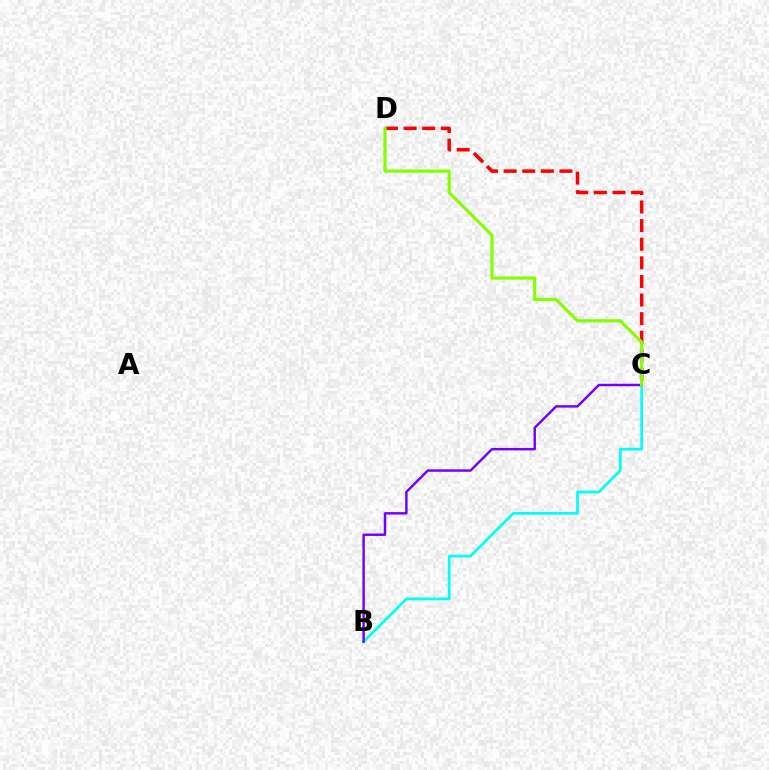{('B', 'C'): [{'color': '#00fff6', 'line_style': 'solid', 'thickness': 1.97}, {'color': '#7200ff', 'line_style': 'solid', 'thickness': 1.76}], ('C', 'D'): [{'color': '#ff0000', 'line_style': 'dashed', 'thickness': 2.53}, {'color': '#84ff00', 'line_style': 'solid', 'thickness': 2.29}]}